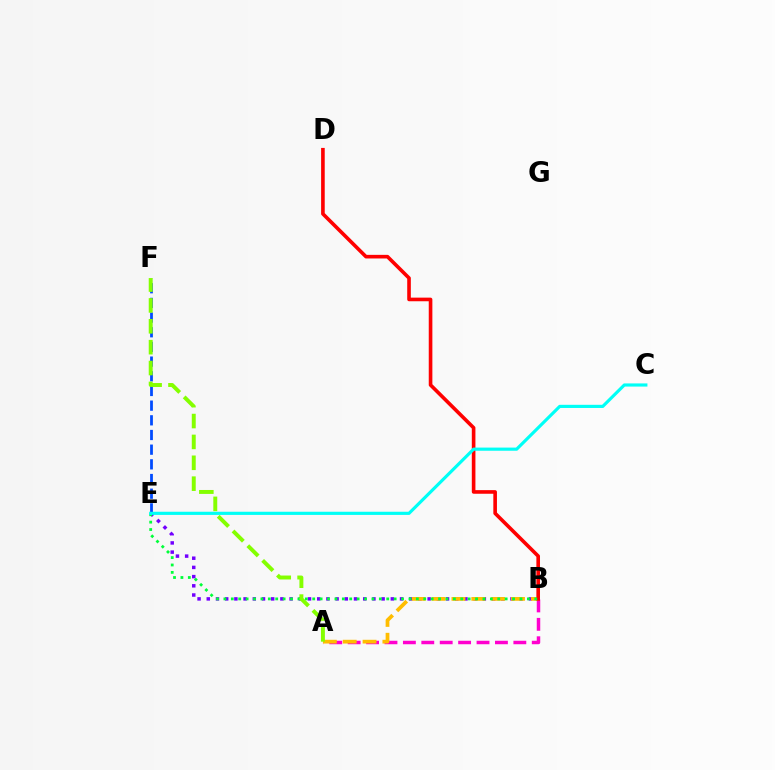{('B', 'E'): [{'color': '#7200ff', 'line_style': 'dotted', 'thickness': 2.5}, {'color': '#00ff39', 'line_style': 'dotted', 'thickness': 2.01}], ('A', 'B'): [{'color': '#ff00cf', 'line_style': 'dashed', 'thickness': 2.5}, {'color': '#ffbd00', 'line_style': 'dashed', 'thickness': 2.7}], ('E', 'F'): [{'color': '#004bff', 'line_style': 'dashed', 'thickness': 1.99}], ('B', 'D'): [{'color': '#ff0000', 'line_style': 'solid', 'thickness': 2.61}], ('C', 'E'): [{'color': '#00fff6', 'line_style': 'solid', 'thickness': 2.27}], ('A', 'F'): [{'color': '#84ff00', 'line_style': 'dashed', 'thickness': 2.84}]}